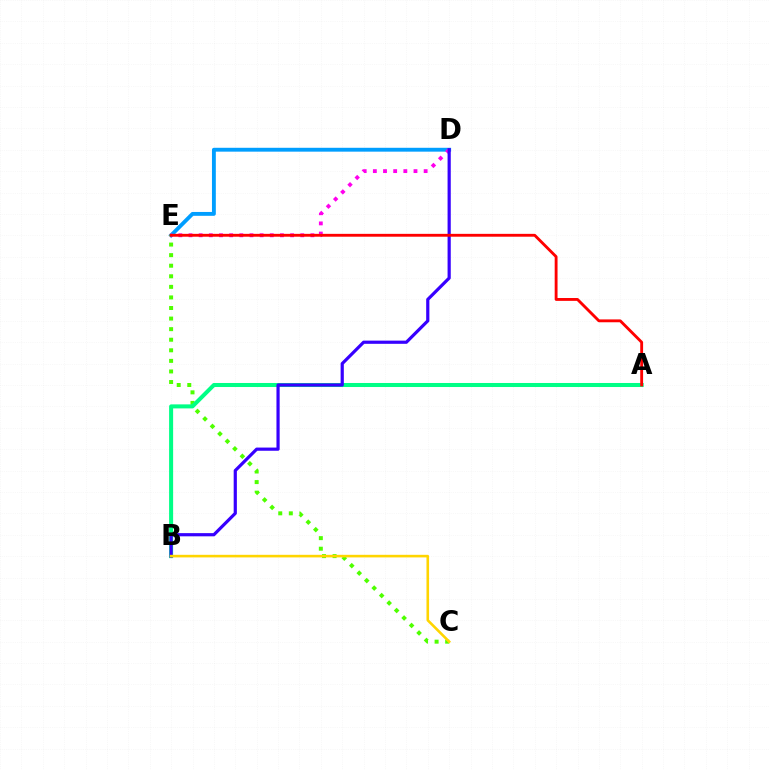{('D', 'E'): [{'color': '#009eff', 'line_style': 'solid', 'thickness': 2.78}, {'color': '#ff00ed', 'line_style': 'dotted', 'thickness': 2.76}], ('C', 'E'): [{'color': '#4fff00', 'line_style': 'dotted', 'thickness': 2.87}], ('A', 'B'): [{'color': '#00ff86', 'line_style': 'solid', 'thickness': 2.9}], ('B', 'D'): [{'color': '#3700ff', 'line_style': 'solid', 'thickness': 2.3}], ('B', 'C'): [{'color': '#ffd500', 'line_style': 'solid', 'thickness': 1.87}], ('A', 'E'): [{'color': '#ff0000', 'line_style': 'solid', 'thickness': 2.06}]}